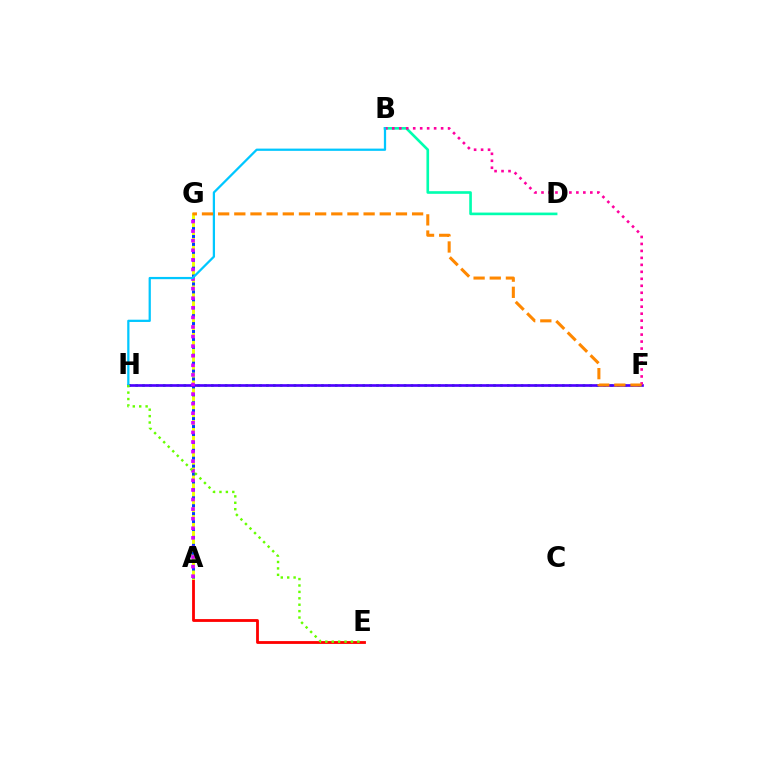{('A', 'E'): [{'color': '#ff0000', 'line_style': 'solid', 'thickness': 2.03}], ('A', 'G'): [{'color': '#eeff00', 'line_style': 'solid', 'thickness': 2.11}, {'color': '#003fff', 'line_style': 'dotted', 'thickness': 2.15}, {'color': '#d600ff', 'line_style': 'dotted', 'thickness': 2.6}], ('F', 'H'): [{'color': '#00ff27', 'line_style': 'dotted', 'thickness': 1.87}, {'color': '#4f00ff', 'line_style': 'solid', 'thickness': 1.93}], ('B', 'D'): [{'color': '#00ffaf', 'line_style': 'solid', 'thickness': 1.9}], ('B', 'F'): [{'color': '#ff00a0', 'line_style': 'dotted', 'thickness': 1.9}], ('B', 'H'): [{'color': '#00c7ff', 'line_style': 'solid', 'thickness': 1.62}], ('F', 'G'): [{'color': '#ff8800', 'line_style': 'dashed', 'thickness': 2.2}], ('E', 'H'): [{'color': '#66ff00', 'line_style': 'dotted', 'thickness': 1.74}]}